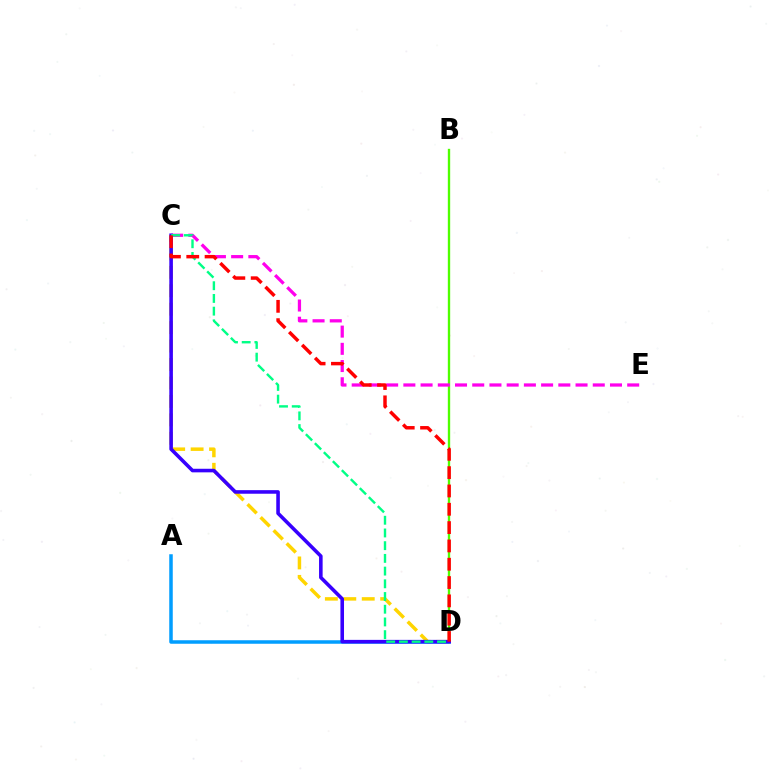{('C', 'D'): [{'color': '#ffd500', 'line_style': 'dashed', 'thickness': 2.51}, {'color': '#3700ff', 'line_style': 'solid', 'thickness': 2.58}, {'color': '#00ff86', 'line_style': 'dashed', 'thickness': 1.73}, {'color': '#ff0000', 'line_style': 'dashed', 'thickness': 2.49}], ('A', 'D'): [{'color': '#009eff', 'line_style': 'solid', 'thickness': 2.52}], ('B', 'D'): [{'color': '#4fff00', 'line_style': 'solid', 'thickness': 1.69}], ('C', 'E'): [{'color': '#ff00ed', 'line_style': 'dashed', 'thickness': 2.34}]}